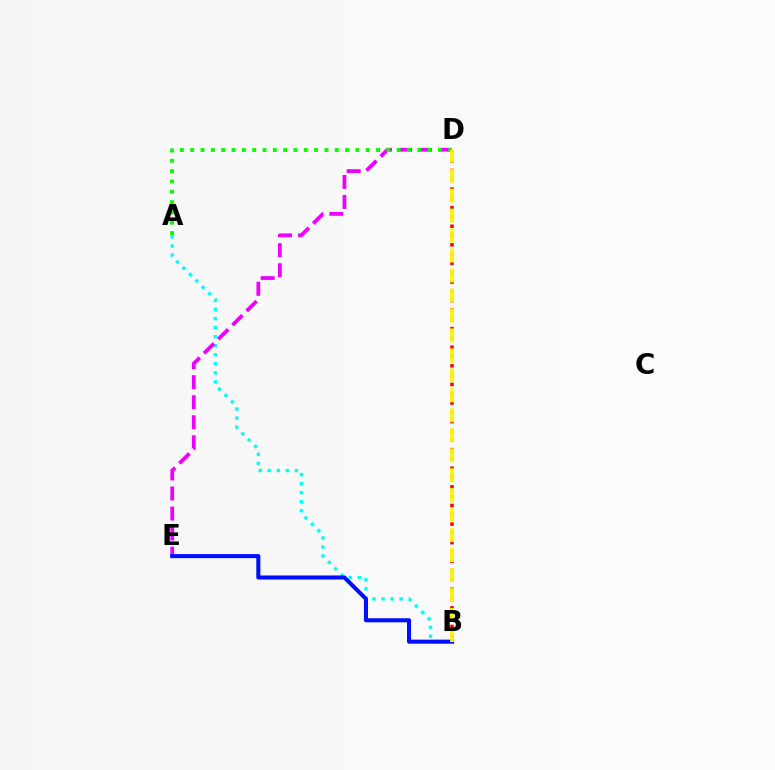{('A', 'B'): [{'color': '#00fff6', 'line_style': 'dotted', 'thickness': 2.46}], ('D', 'E'): [{'color': '#ee00ff', 'line_style': 'dashed', 'thickness': 2.72}], ('B', 'E'): [{'color': '#0010ff', 'line_style': 'solid', 'thickness': 2.93}], ('B', 'D'): [{'color': '#ff0000', 'line_style': 'dotted', 'thickness': 2.53}, {'color': '#fcf500', 'line_style': 'dashed', 'thickness': 2.71}], ('A', 'D'): [{'color': '#08ff00', 'line_style': 'dotted', 'thickness': 2.81}]}